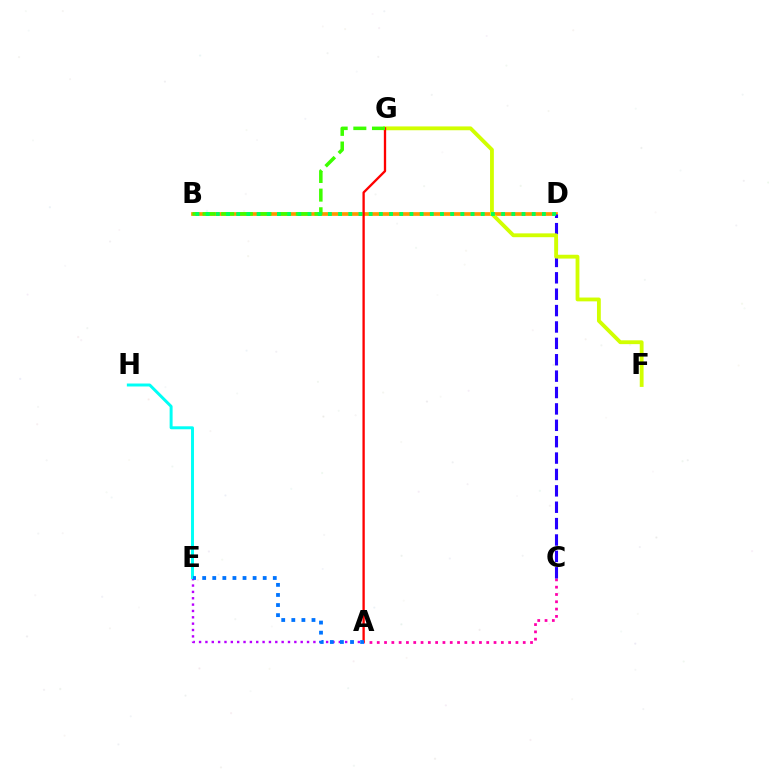{('A', 'E'): [{'color': '#b900ff', 'line_style': 'dotted', 'thickness': 1.73}, {'color': '#0074ff', 'line_style': 'dotted', 'thickness': 2.74}], ('B', 'D'): [{'color': '#ff9400', 'line_style': 'solid', 'thickness': 2.67}, {'color': '#00ff5c', 'line_style': 'dotted', 'thickness': 2.77}], ('A', 'C'): [{'color': '#ff00ac', 'line_style': 'dotted', 'thickness': 1.98}], ('C', 'D'): [{'color': '#2500ff', 'line_style': 'dashed', 'thickness': 2.23}], ('E', 'H'): [{'color': '#00fff6', 'line_style': 'solid', 'thickness': 2.13}], ('F', 'G'): [{'color': '#d1ff00', 'line_style': 'solid', 'thickness': 2.75}], ('A', 'G'): [{'color': '#ff0000', 'line_style': 'solid', 'thickness': 1.67}], ('B', 'G'): [{'color': '#3dff00', 'line_style': 'dashed', 'thickness': 2.53}]}